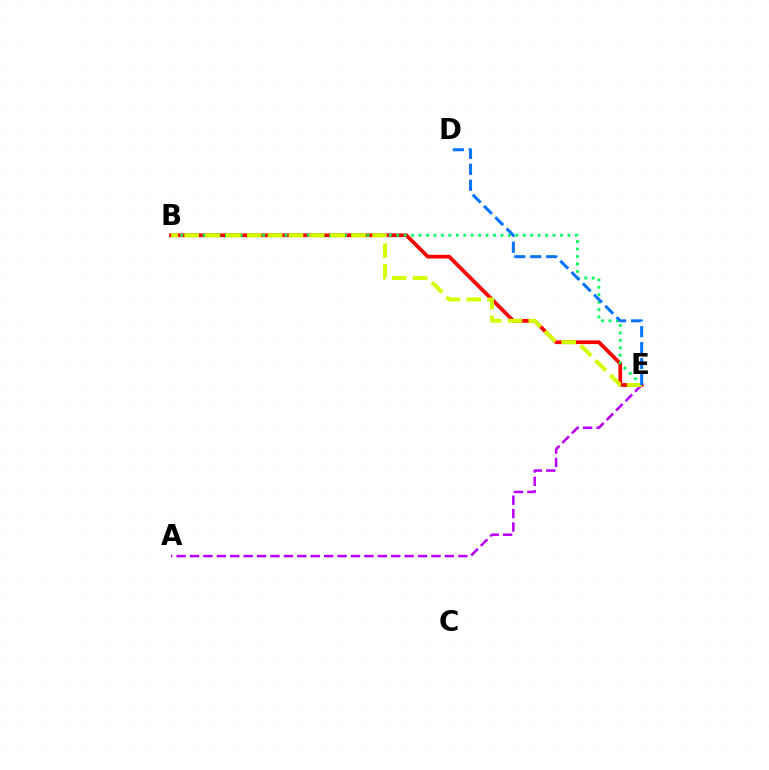{('B', 'E'): [{'color': '#ff0000', 'line_style': 'solid', 'thickness': 2.68}, {'color': '#00ff5c', 'line_style': 'dotted', 'thickness': 2.02}, {'color': '#d1ff00', 'line_style': 'dashed', 'thickness': 2.83}], ('A', 'E'): [{'color': '#b900ff', 'line_style': 'dashed', 'thickness': 1.82}], ('D', 'E'): [{'color': '#0074ff', 'line_style': 'dashed', 'thickness': 2.16}]}